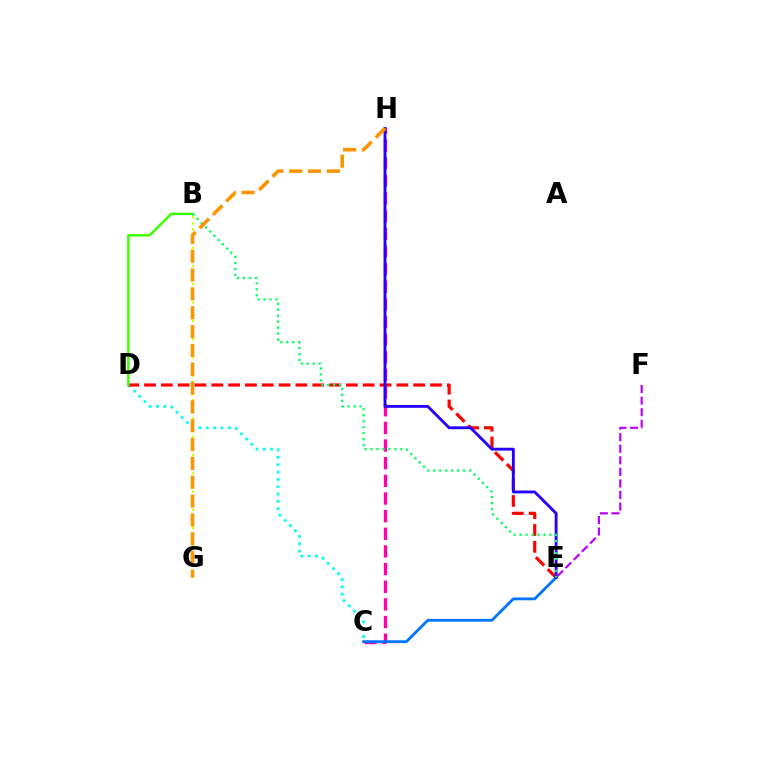{('C', 'D'): [{'color': '#00fff6', 'line_style': 'dotted', 'thickness': 1.99}], ('D', 'E'): [{'color': '#ff0000', 'line_style': 'dashed', 'thickness': 2.29}], ('B', 'D'): [{'color': '#3dff00', 'line_style': 'solid', 'thickness': 1.78}], ('B', 'G'): [{'color': '#d1ff00', 'line_style': 'dotted', 'thickness': 1.66}], ('C', 'H'): [{'color': '#ff00ac', 'line_style': 'dashed', 'thickness': 2.4}], ('C', 'E'): [{'color': '#0074ff', 'line_style': 'solid', 'thickness': 2.01}], ('E', 'F'): [{'color': '#b900ff', 'line_style': 'dashed', 'thickness': 1.57}], ('E', 'H'): [{'color': '#2500ff', 'line_style': 'solid', 'thickness': 2.06}], ('B', 'E'): [{'color': '#00ff5c', 'line_style': 'dotted', 'thickness': 1.62}], ('G', 'H'): [{'color': '#ff9400', 'line_style': 'dashed', 'thickness': 2.56}]}